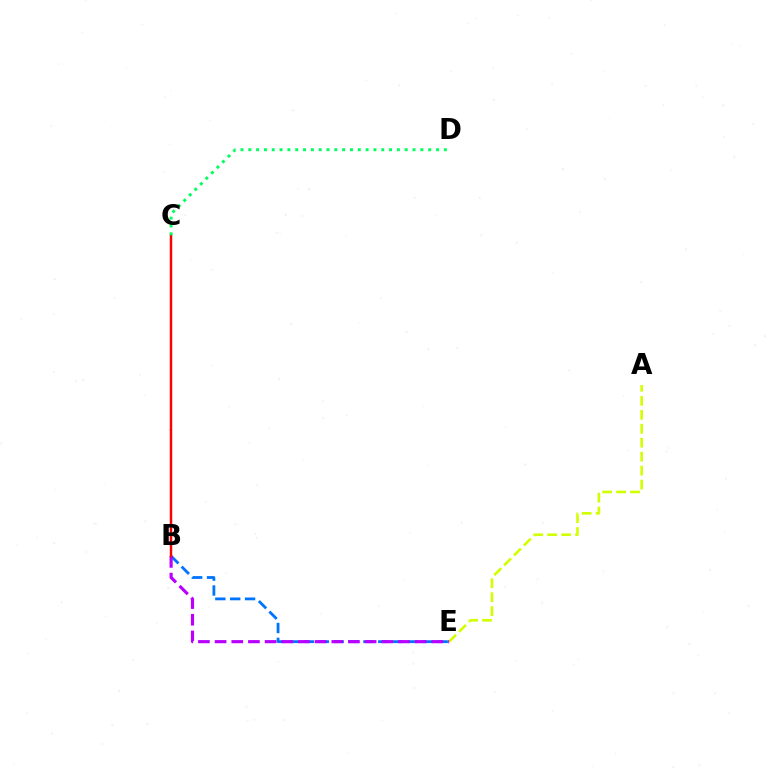{('A', 'E'): [{'color': '#d1ff00', 'line_style': 'dashed', 'thickness': 1.9}], ('B', 'E'): [{'color': '#0074ff', 'line_style': 'dashed', 'thickness': 2.02}, {'color': '#b900ff', 'line_style': 'dashed', 'thickness': 2.26}], ('B', 'C'): [{'color': '#ff0000', 'line_style': 'solid', 'thickness': 1.78}], ('C', 'D'): [{'color': '#00ff5c', 'line_style': 'dotted', 'thickness': 2.13}]}